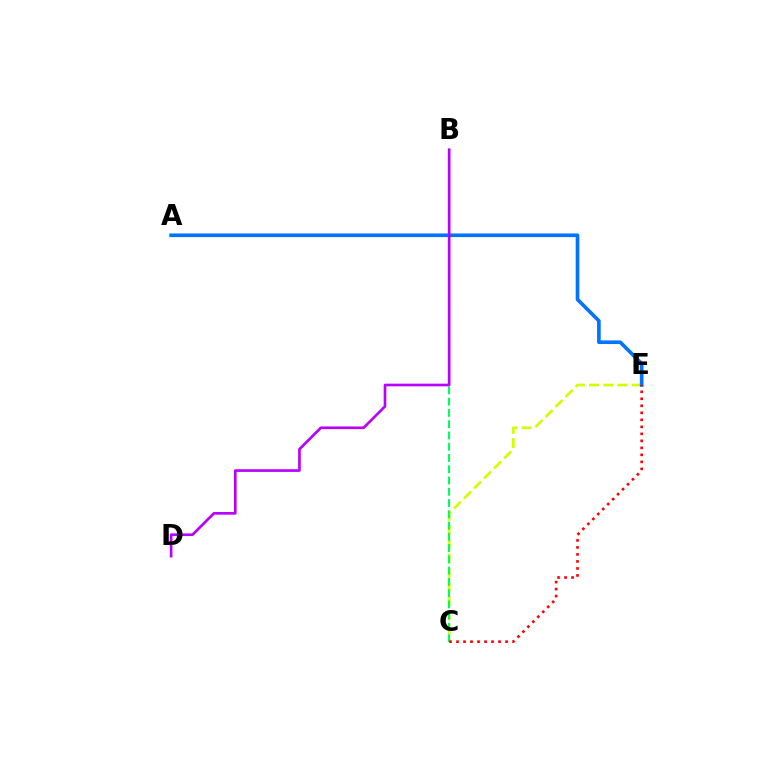{('C', 'E'): [{'color': '#d1ff00', 'line_style': 'dashed', 'thickness': 1.93}, {'color': '#ff0000', 'line_style': 'dotted', 'thickness': 1.9}], ('A', 'E'): [{'color': '#0074ff', 'line_style': 'solid', 'thickness': 2.62}], ('B', 'C'): [{'color': '#00ff5c', 'line_style': 'dashed', 'thickness': 1.53}], ('B', 'D'): [{'color': '#b900ff', 'line_style': 'solid', 'thickness': 1.92}]}